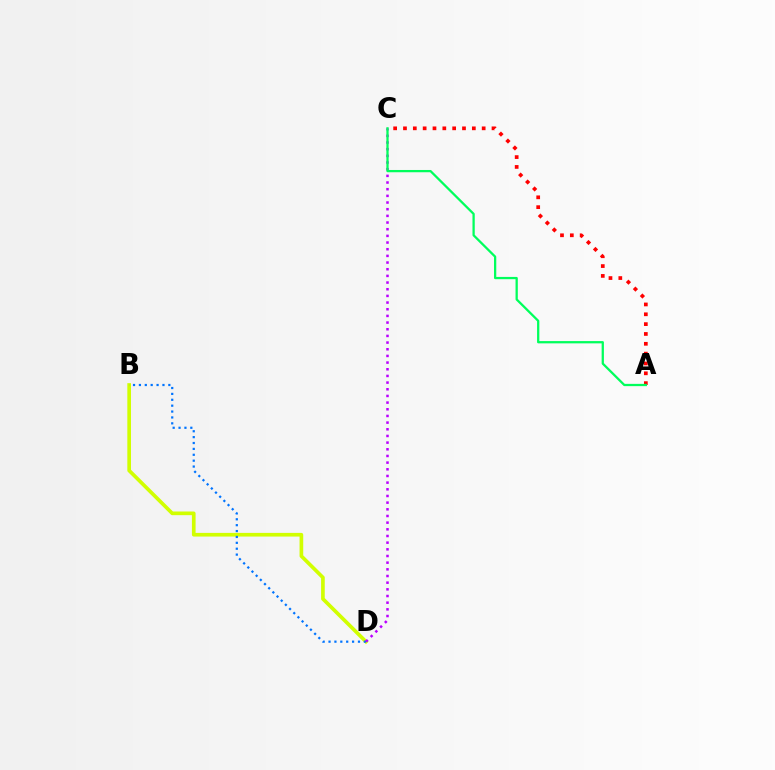{('B', 'D'): [{'color': '#d1ff00', 'line_style': 'solid', 'thickness': 2.64}, {'color': '#0074ff', 'line_style': 'dotted', 'thickness': 1.6}], ('A', 'C'): [{'color': '#ff0000', 'line_style': 'dotted', 'thickness': 2.67}, {'color': '#00ff5c', 'line_style': 'solid', 'thickness': 1.64}], ('C', 'D'): [{'color': '#b900ff', 'line_style': 'dotted', 'thickness': 1.81}]}